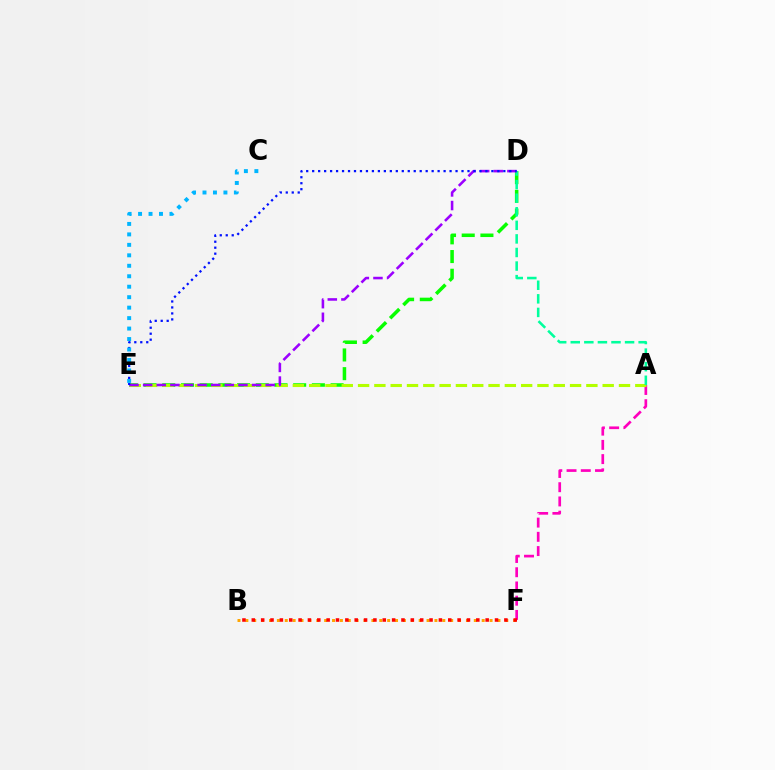{('D', 'E'): [{'color': '#08ff00', 'line_style': 'dashed', 'thickness': 2.54}, {'color': '#9b00ff', 'line_style': 'dashed', 'thickness': 1.85}, {'color': '#0010ff', 'line_style': 'dotted', 'thickness': 1.62}], ('B', 'F'): [{'color': '#ffa500', 'line_style': 'dotted', 'thickness': 2.14}, {'color': '#ff0000', 'line_style': 'dotted', 'thickness': 2.54}], ('A', 'F'): [{'color': '#ff00bd', 'line_style': 'dashed', 'thickness': 1.93}], ('A', 'E'): [{'color': '#b3ff00', 'line_style': 'dashed', 'thickness': 2.22}], ('A', 'D'): [{'color': '#00ff9d', 'line_style': 'dashed', 'thickness': 1.84}], ('C', 'E'): [{'color': '#00b5ff', 'line_style': 'dotted', 'thickness': 2.84}]}